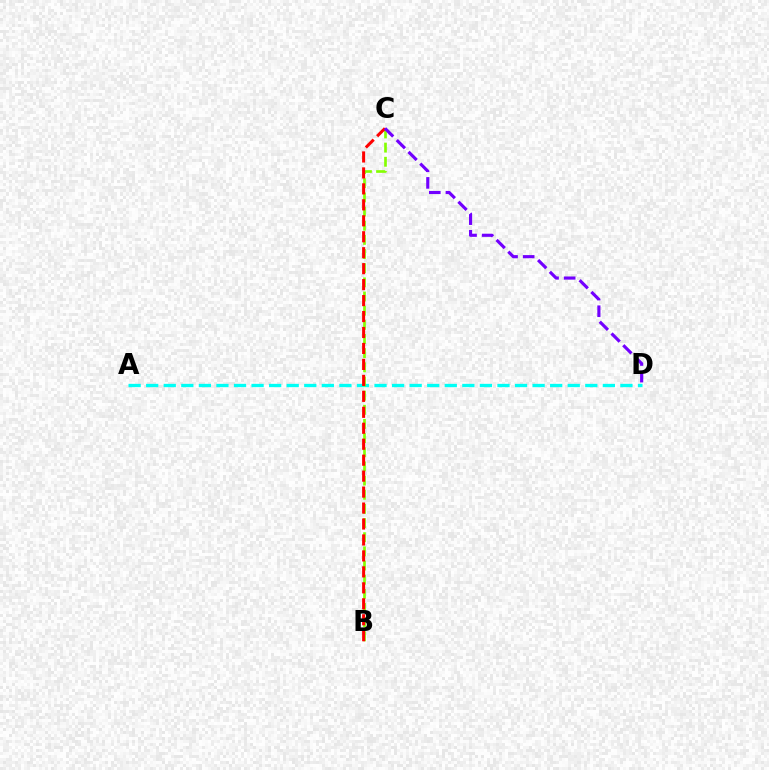{('A', 'D'): [{'color': '#00fff6', 'line_style': 'dashed', 'thickness': 2.39}], ('B', 'C'): [{'color': '#84ff00', 'line_style': 'dashed', 'thickness': 1.92}, {'color': '#ff0000', 'line_style': 'dashed', 'thickness': 2.17}], ('C', 'D'): [{'color': '#7200ff', 'line_style': 'dashed', 'thickness': 2.26}]}